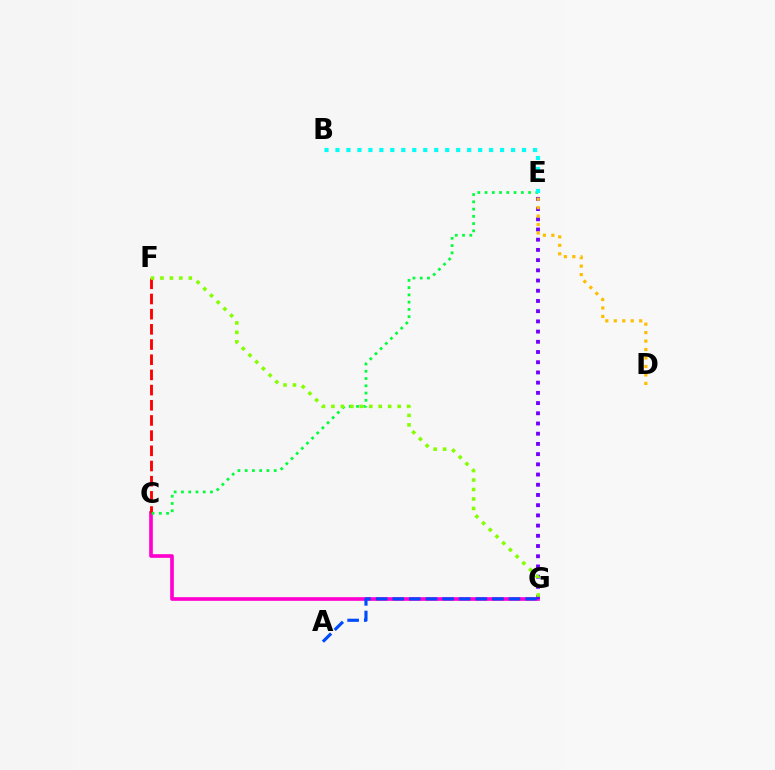{('C', 'G'): [{'color': '#ff00cf', 'line_style': 'solid', 'thickness': 2.63}], ('C', 'F'): [{'color': '#ff0000', 'line_style': 'dashed', 'thickness': 2.06}], ('C', 'E'): [{'color': '#00ff39', 'line_style': 'dotted', 'thickness': 1.97}], ('E', 'G'): [{'color': '#7200ff', 'line_style': 'dotted', 'thickness': 2.77}], ('F', 'G'): [{'color': '#84ff00', 'line_style': 'dotted', 'thickness': 2.57}], ('A', 'G'): [{'color': '#004bff', 'line_style': 'dashed', 'thickness': 2.26}], ('D', 'E'): [{'color': '#ffbd00', 'line_style': 'dotted', 'thickness': 2.3}], ('B', 'E'): [{'color': '#00fff6', 'line_style': 'dotted', 'thickness': 2.98}]}